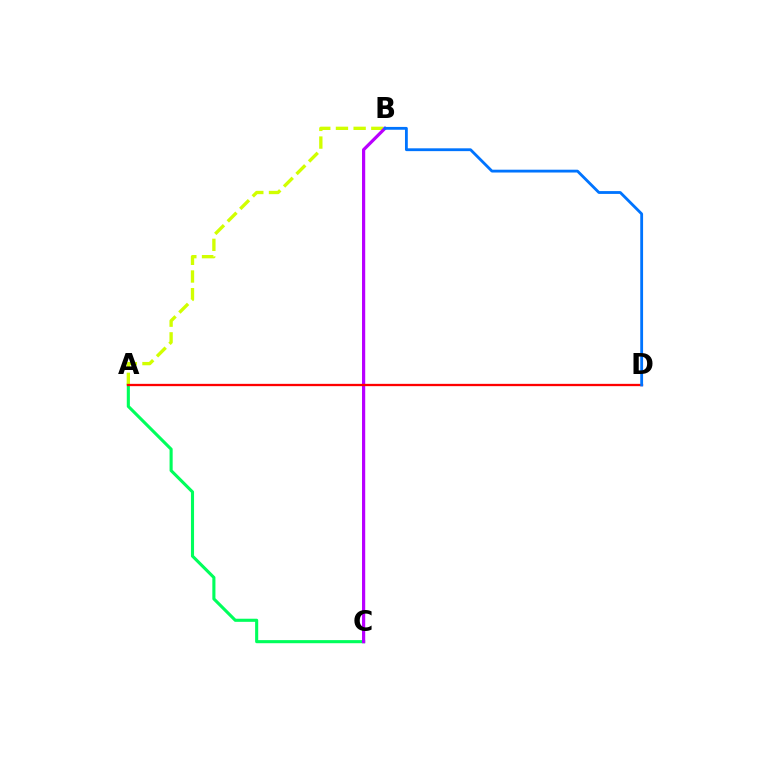{('A', 'C'): [{'color': '#00ff5c', 'line_style': 'solid', 'thickness': 2.23}], ('A', 'B'): [{'color': '#d1ff00', 'line_style': 'dashed', 'thickness': 2.4}], ('B', 'C'): [{'color': '#b900ff', 'line_style': 'solid', 'thickness': 2.31}], ('A', 'D'): [{'color': '#ff0000', 'line_style': 'solid', 'thickness': 1.65}], ('B', 'D'): [{'color': '#0074ff', 'line_style': 'solid', 'thickness': 2.03}]}